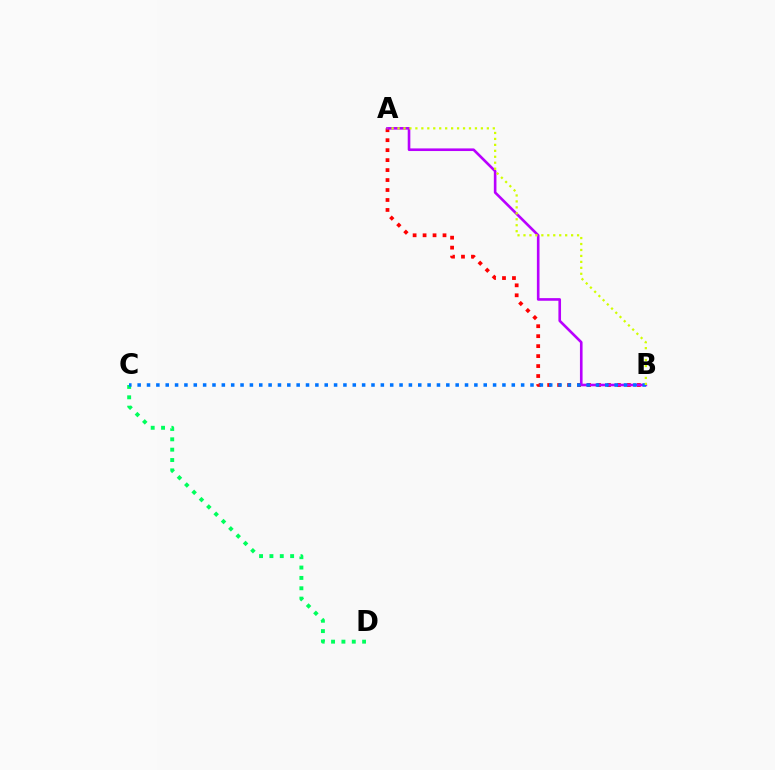{('A', 'B'): [{'color': '#ff0000', 'line_style': 'dotted', 'thickness': 2.71}, {'color': '#b900ff', 'line_style': 'solid', 'thickness': 1.89}, {'color': '#d1ff00', 'line_style': 'dotted', 'thickness': 1.62}], ('C', 'D'): [{'color': '#00ff5c', 'line_style': 'dotted', 'thickness': 2.81}], ('B', 'C'): [{'color': '#0074ff', 'line_style': 'dotted', 'thickness': 2.54}]}